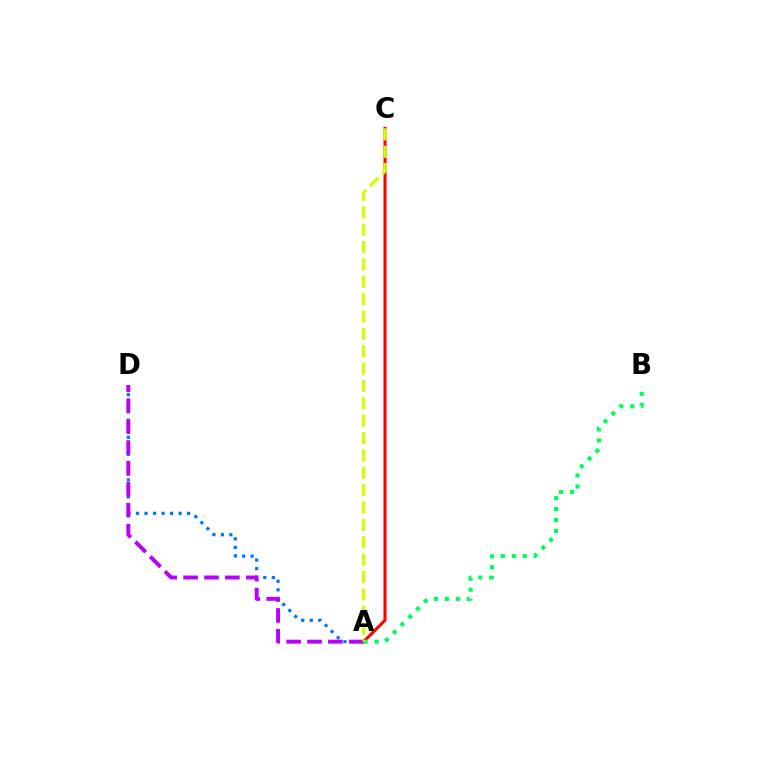{('A', 'D'): [{'color': '#0074ff', 'line_style': 'dotted', 'thickness': 2.31}, {'color': '#b900ff', 'line_style': 'dashed', 'thickness': 2.84}], ('A', 'C'): [{'color': '#ff0000', 'line_style': 'solid', 'thickness': 2.19}, {'color': '#d1ff00', 'line_style': 'dashed', 'thickness': 2.36}], ('A', 'B'): [{'color': '#00ff5c', 'line_style': 'dotted', 'thickness': 2.98}]}